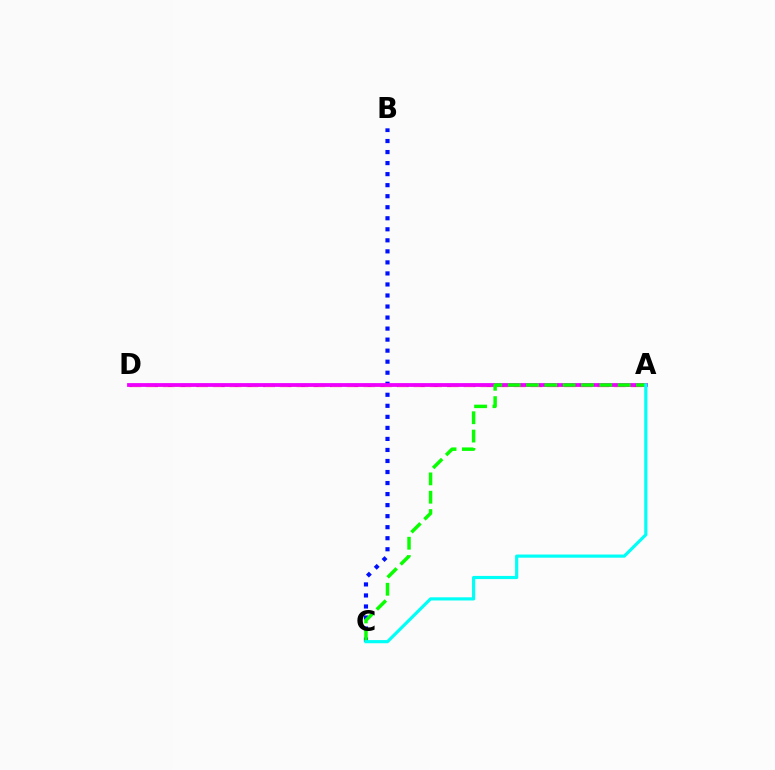{('A', 'D'): [{'color': '#ff0000', 'line_style': 'dashed', 'thickness': 2.27}, {'color': '#fcf500', 'line_style': 'dashed', 'thickness': 1.81}, {'color': '#ee00ff', 'line_style': 'solid', 'thickness': 2.71}], ('B', 'C'): [{'color': '#0010ff', 'line_style': 'dotted', 'thickness': 3.0}], ('A', 'C'): [{'color': '#08ff00', 'line_style': 'dashed', 'thickness': 2.49}, {'color': '#00fff6', 'line_style': 'solid', 'thickness': 2.28}]}